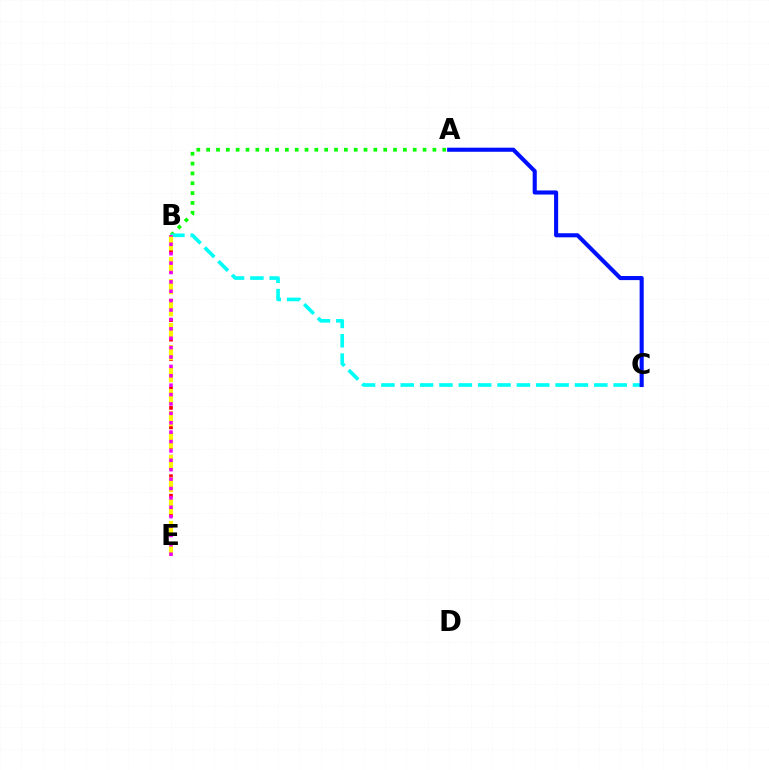{('A', 'B'): [{'color': '#08ff00', 'line_style': 'dotted', 'thickness': 2.67}], ('B', 'C'): [{'color': '#00fff6', 'line_style': 'dashed', 'thickness': 2.63}], ('B', 'E'): [{'color': '#ff0000', 'line_style': 'dotted', 'thickness': 2.65}, {'color': '#fcf500', 'line_style': 'dashed', 'thickness': 2.99}, {'color': '#ee00ff', 'line_style': 'dotted', 'thickness': 2.55}], ('A', 'C'): [{'color': '#0010ff', 'line_style': 'solid', 'thickness': 2.95}]}